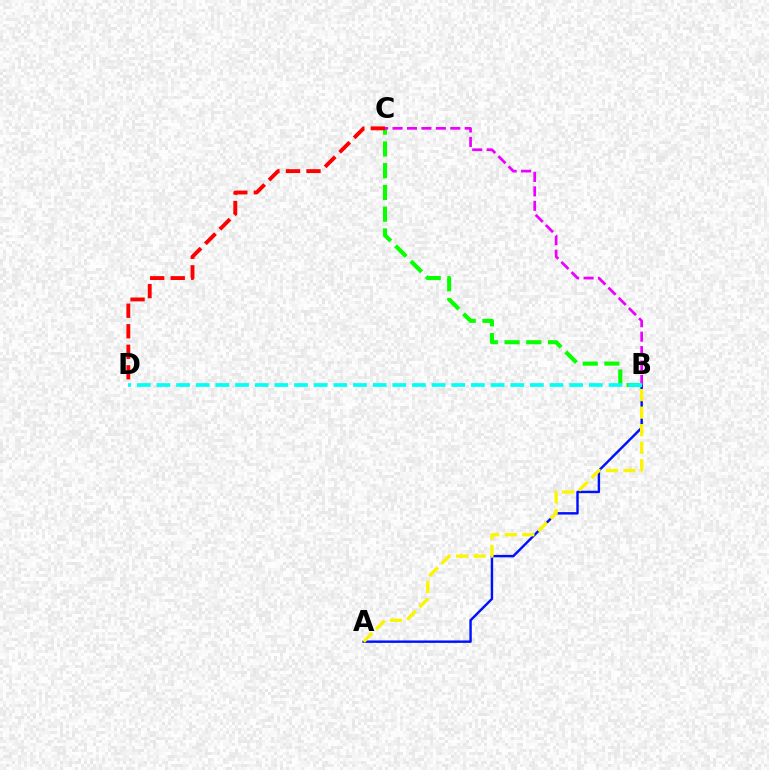{('A', 'B'): [{'color': '#0010ff', 'line_style': 'solid', 'thickness': 1.75}, {'color': '#fcf500', 'line_style': 'dashed', 'thickness': 2.38}], ('B', 'C'): [{'color': '#08ff00', 'line_style': 'dashed', 'thickness': 2.95}, {'color': '#ee00ff', 'line_style': 'dashed', 'thickness': 1.96}], ('C', 'D'): [{'color': '#ff0000', 'line_style': 'dashed', 'thickness': 2.79}], ('B', 'D'): [{'color': '#00fff6', 'line_style': 'dashed', 'thickness': 2.67}]}